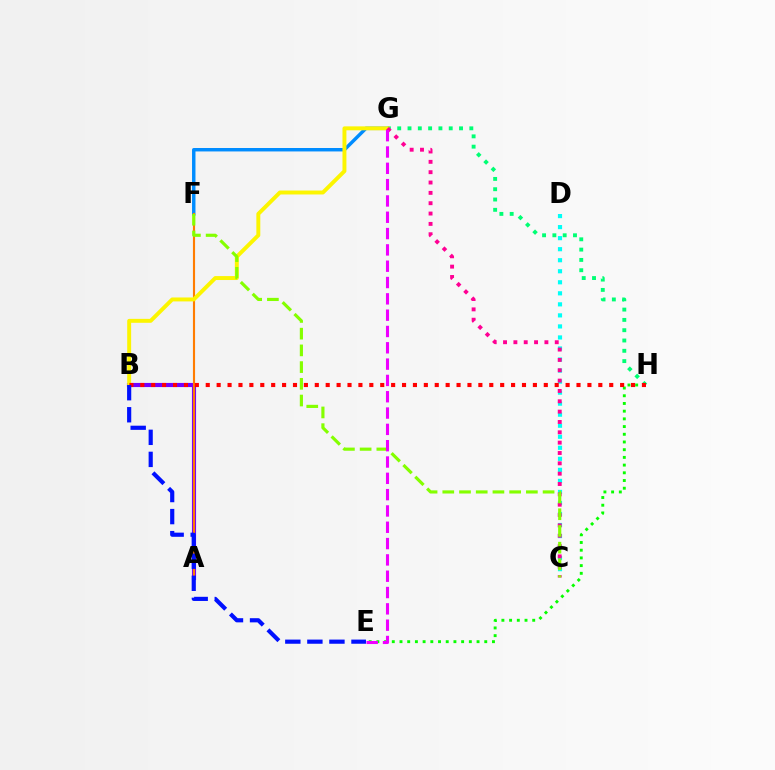{('F', 'G'): [{'color': '#008cff', 'line_style': 'solid', 'thickness': 2.47}], ('A', 'B'): [{'color': '#7200ff', 'line_style': 'solid', 'thickness': 2.96}], ('E', 'H'): [{'color': '#08ff00', 'line_style': 'dotted', 'thickness': 2.09}], ('A', 'F'): [{'color': '#ff7c00', 'line_style': 'solid', 'thickness': 1.53}], ('G', 'H'): [{'color': '#00ff74', 'line_style': 'dotted', 'thickness': 2.8}], ('C', 'D'): [{'color': '#00fff6', 'line_style': 'dotted', 'thickness': 3.0}], ('B', 'G'): [{'color': '#fcf500', 'line_style': 'solid', 'thickness': 2.84}], ('B', 'H'): [{'color': '#ff0000', 'line_style': 'dotted', 'thickness': 2.96}], ('C', 'G'): [{'color': '#ff0094', 'line_style': 'dotted', 'thickness': 2.81}], ('C', 'F'): [{'color': '#84ff00', 'line_style': 'dashed', 'thickness': 2.27}], ('E', 'G'): [{'color': '#ee00ff', 'line_style': 'dashed', 'thickness': 2.22}], ('B', 'E'): [{'color': '#0010ff', 'line_style': 'dashed', 'thickness': 3.0}]}